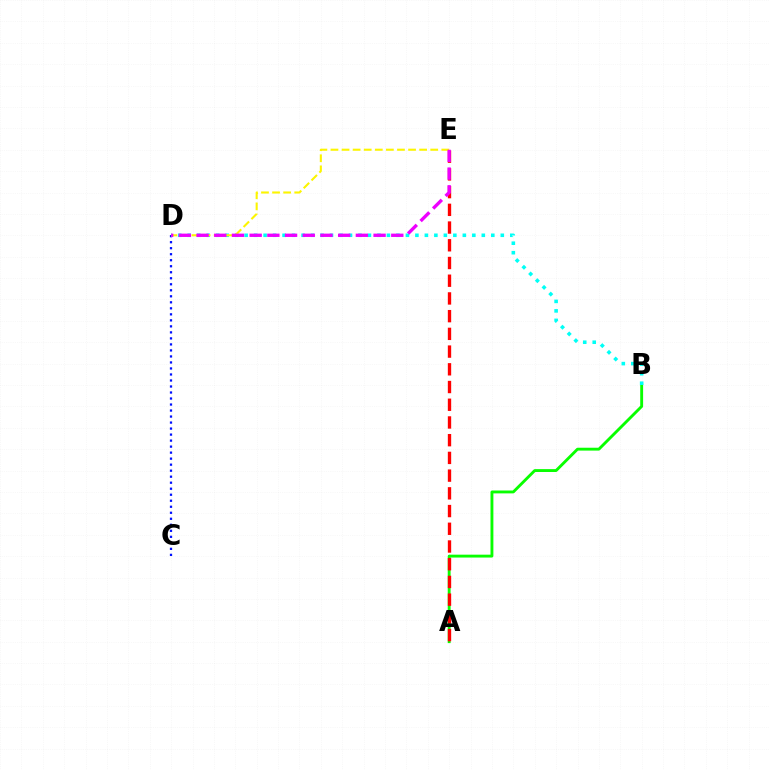{('A', 'B'): [{'color': '#08ff00', 'line_style': 'solid', 'thickness': 2.07}], ('A', 'E'): [{'color': '#ff0000', 'line_style': 'dashed', 'thickness': 2.41}], ('C', 'D'): [{'color': '#0010ff', 'line_style': 'dotted', 'thickness': 1.63}], ('B', 'D'): [{'color': '#00fff6', 'line_style': 'dotted', 'thickness': 2.58}], ('D', 'E'): [{'color': '#fcf500', 'line_style': 'dashed', 'thickness': 1.51}, {'color': '#ee00ff', 'line_style': 'dashed', 'thickness': 2.4}]}